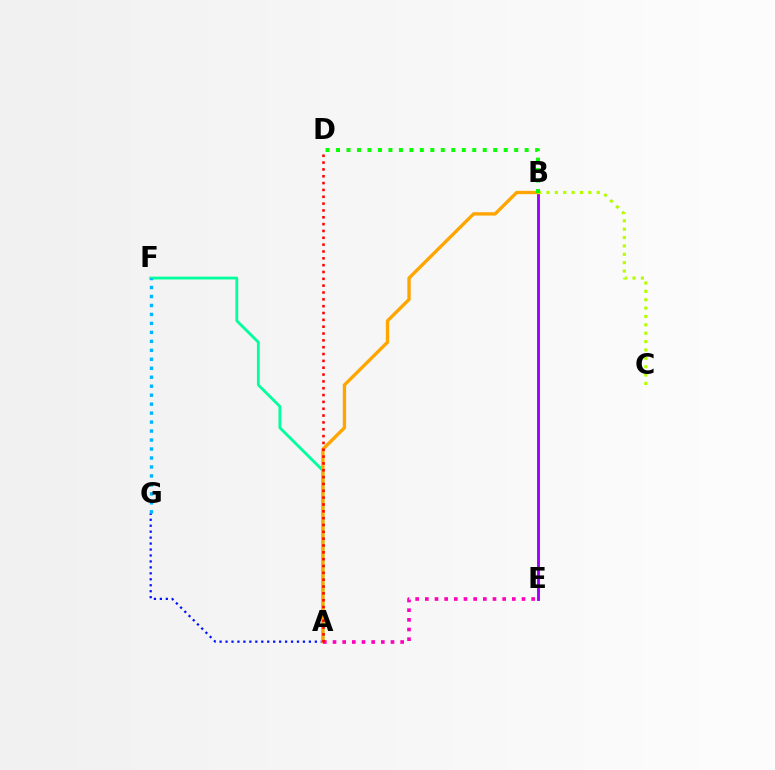{('B', 'E'): [{'color': '#9b00ff', 'line_style': 'solid', 'thickness': 2.06}], ('A', 'F'): [{'color': '#00ff9d', 'line_style': 'solid', 'thickness': 2.02}], ('A', 'G'): [{'color': '#0010ff', 'line_style': 'dotted', 'thickness': 1.62}], ('F', 'G'): [{'color': '#00b5ff', 'line_style': 'dotted', 'thickness': 2.44}], ('A', 'B'): [{'color': '#ffa500', 'line_style': 'solid', 'thickness': 2.41}], ('A', 'E'): [{'color': '#ff00bd', 'line_style': 'dotted', 'thickness': 2.63}], ('B', 'C'): [{'color': '#b3ff00', 'line_style': 'dotted', 'thickness': 2.27}], ('A', 'D'): [{'color': '#ff0000', 'line_style': 'dotted', 'thickness': 1.86}], ('B', 'D'): [{'color': '#08ff00', 'line_style': 'dotted', 'thickness': 2.85}]}